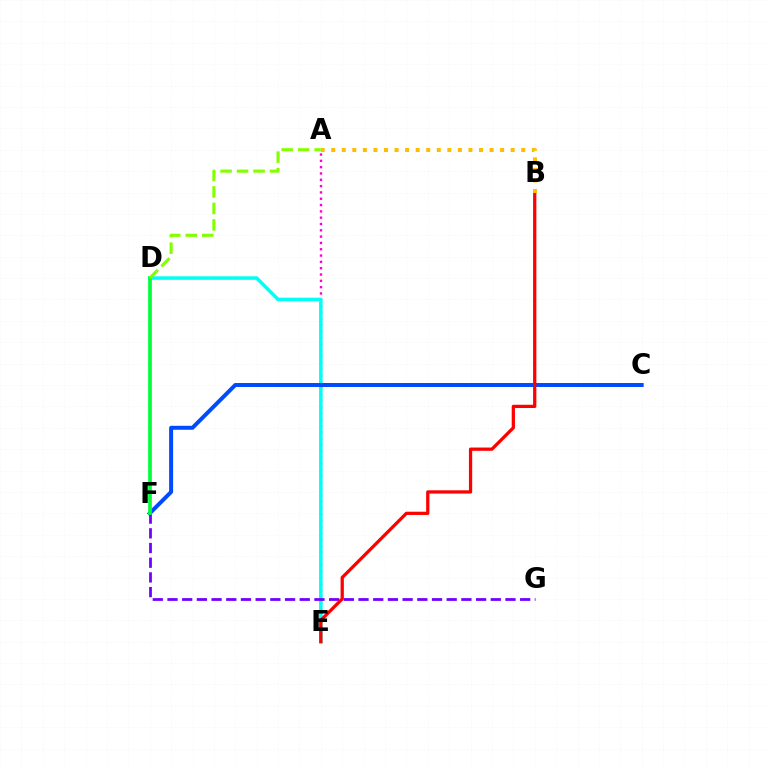{('A', 'E'): [{'color': '#ff00cf', 'line_style': 'dotted', 'thickness': 1.72}], ('D', 'E'): [{'color': '#00fff6', 'line_style': 'solid', 'thickness': 2.54}], ('C', 'F'): [{'color': '#004bff', 'line_style': 'solid', 'thickness': 2.86}], ('F', 'G'): [{'color': '#7200ff', 'line_style': 'dashed', 'thickness': 2.0}], ('D', 'F'): [{'color': '#00ff39', 'line_style': 'solid', 'thickness': 2.66}], ('A', 'D'): [{'color': '#84ff00', 'line_style': 'dashed', 'thickness': 2.24}], ('B', 'E'): [{'color': '#ff0000', 'line_style': 'solid', 'thickness': 2.35}], ('A', 'B'): [{'color': '#ffbd00', 'line_style': 'dotted', 'thickness': 2.87}]}